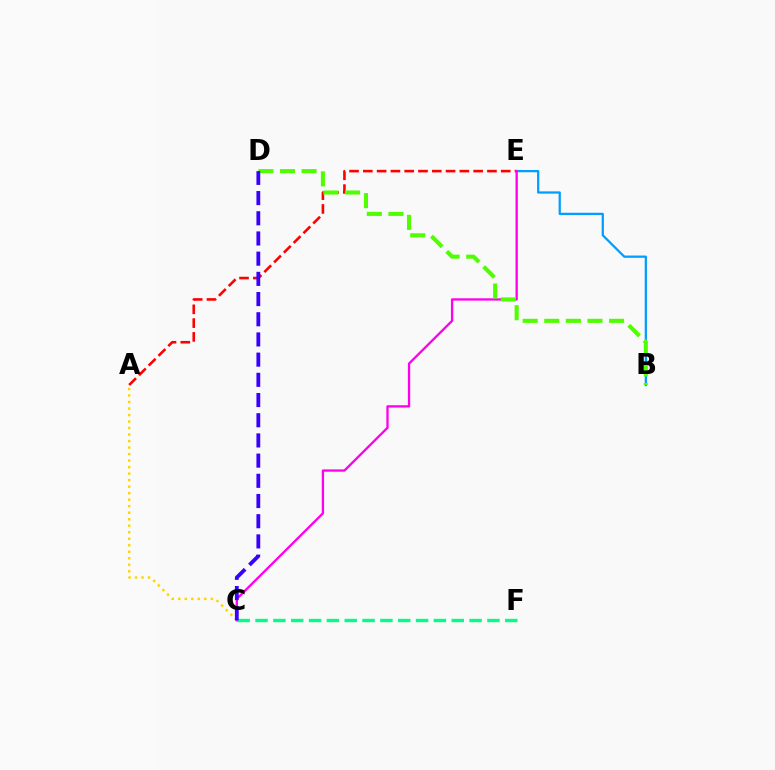{('A', 'E'): [{'color': '#ff0000', 'line_style': 'dashed', 'thickness': 1.87}], ('A', 'C'): [{'color': '#ffd500', 'line_style': 'dotted', 'thickness': 1.77}], ('C', 'F'): [{'color': '#00ff86', 'line_style': 'dashed', 'thickness': 2.42}], ('B', 'E'): [{'color': '#009eff', 'line_style': 'solid', 'thickness': 1.62}], ('C', 'E'): [{'color': '#ff00ed', 'line_style': 'solid', 'thickness': 1.67}], ('B', 'D'): [{'color': '#4fff00', 'line_style': 'dashed', 'thickness': 2.93}], ('C', 'D'): [{'color': '#3700ff', 'line_style': 'dashed', 'thickness': 2.74}]}